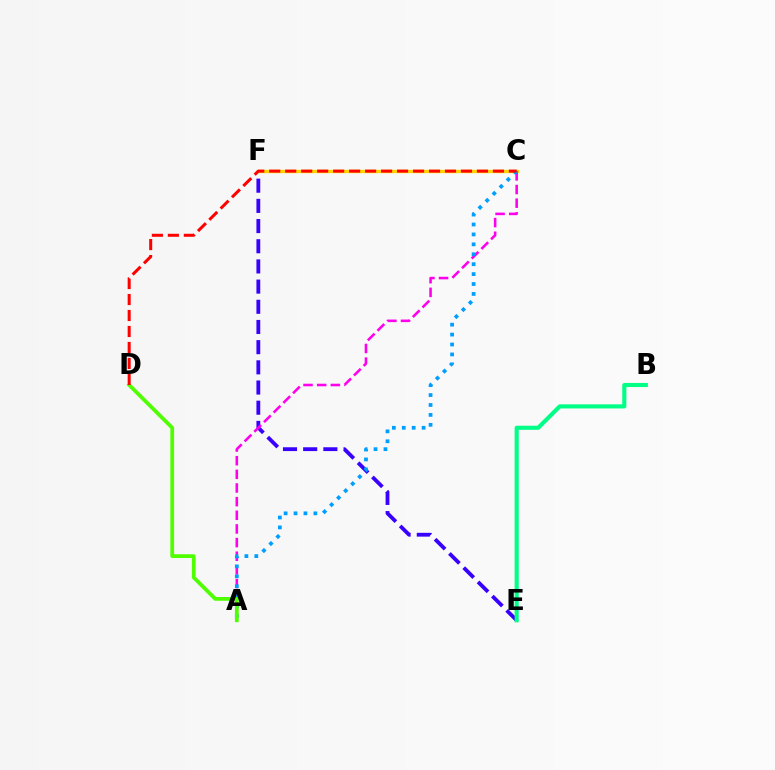{('E', 'F'): [{'color': '#3700ff', 'line_style': 'dashed', 'thickness': 2.74}], ('C', 'F'): [{'color': '#ffd500', 'line_style': 'solid', 'thickness': 2.43}], ('A', 'C'): [{'color': '#ff00ed', 'line_style': 'dashed', 'thickness': 1.85}, {'color': '#009eff', 'line_style': 'dotted', 'thickness': 2.7}], ('A', 'D'): [{'color': '#4fff00', 'line_style': 'solid', 'thickness': 2.7}], ('C', 'D'): [{'color': '#ff0000', 'line_style': 'dashed', 'thickness': 2.17}], ('B', 'E'): [{'color': '#00ff86', 'line_style': 'solid', 'thickness': 2.95}]}